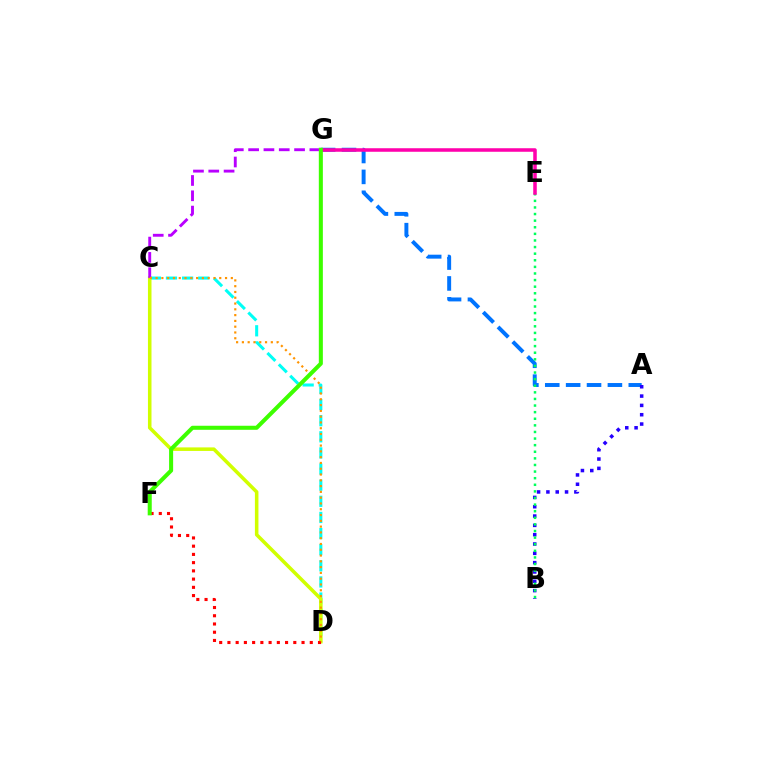{('C', 'D'): [{'color': '#00fff6', 'line_style': 'dashed', 'thickness': 2.19}, {'color': '#d1ff00', 'line_style': 'solid', 'thickness': 2.55}, {'color': '#ff9400', 'line_style': 'dotted', 'thickness': 1.57}], ('A', 'G'): [{'color': '#0074ff', 'line_style': 'dashed', 'thickness': 2.84}], ('A', 'B'): [{'color': '#2500ff', 'line_style': 'dotted', 'thickness': 2.53}], ('B', 'E'): [{'color': '#00ff5c', 'line_style': 'dotted', 'thickness': 1.79}], ('C', 'G'): [{'color': '#b900ff', 'line_style': 'dashed', 'thickness': 2.08}], ('E', 'G'): [{'color': '#ff00ac', 'line_style': 'solid', 'thickness': 2.54}], ('D', 'F'): [{'color': '#ff0000', 'line_style': 'dotted', 'thickness': 2.24}], ('F', 'G'): [{'color': '#3dff00', 'line_style': 'solid', 'thickness': 2.91}]}